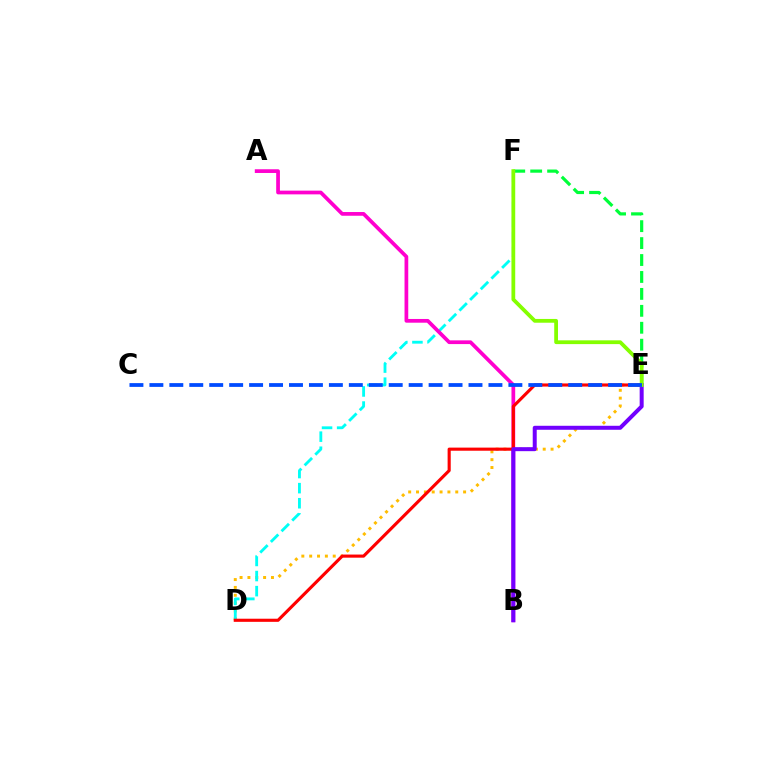{('D', 'E'): [{'color': '#ffbd00', 'line_style': 'dotted', 'thickness': 2.13}, {'color': '#ff0000', 'line_style': 'solid', 'thickness': 2.24}], ('D', 'F'): [{'color': '#00fff6', 'line_style': 'dashed', 'thickness': 2.05}], ('A', 'B'): [{'color': '#ff00cf', 'line_style': 'solid', 'thickness': 2.68}], ('E', 'F'): [{'color': '#00ff39', 'line_style': 'dashed', 'thickness': 2.3}, {'color': '#84ff00', 'line_style': 'solid', 'thickness': 2.72}], ('B', 'E'): [{'color': '#7200ff', 'line_style': 'solid', 'thickness': 2.88}], ('C', 'E'): [{'color': '#004bff', 'line_style': 'dashed', 'thickness': 2.71}]}